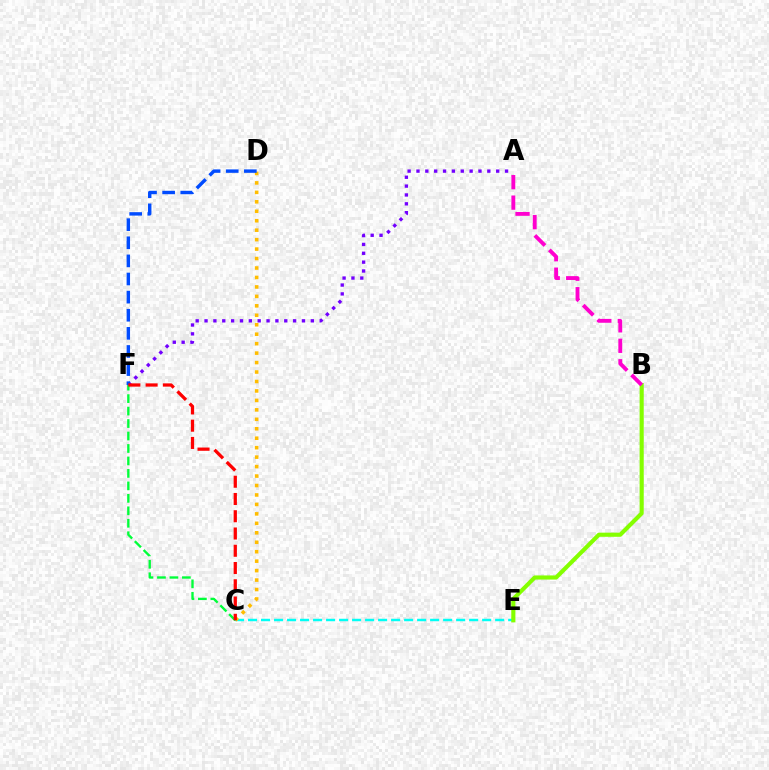{('C', 'E'): [{'color': '#00fff6', 'line_style': 'dashed', 'thickness': 1.77}], ('A', 'F'): [{'color': '#7200ff', 'line_style': 'dotted', 'thickness': 2.41}], ('C', 'D'): [{'color': '#ffbd00', 'line_style': 'dotted', 'thickness': 2.57}], ('C', 'F'): [{'color': '#00ff39', 'line_style': 'dashed', 'thickness': 1.69}, {'color': '#ff0000', 'line_style': 'dashed', 'thickness': 2.34}], ('B', 'E'): [{'color': '#84ff00', 'line_style': 'solid', 'thickness': 2.97}], ('D', 'F'): [{'color': '#004bff', 'line_style': 'dashed', 'thickness': 2.46}], ('A', 'B'): [{'color': '#ff00cf', 'line_style': 'dashed', 'thickness': 2.78}]}